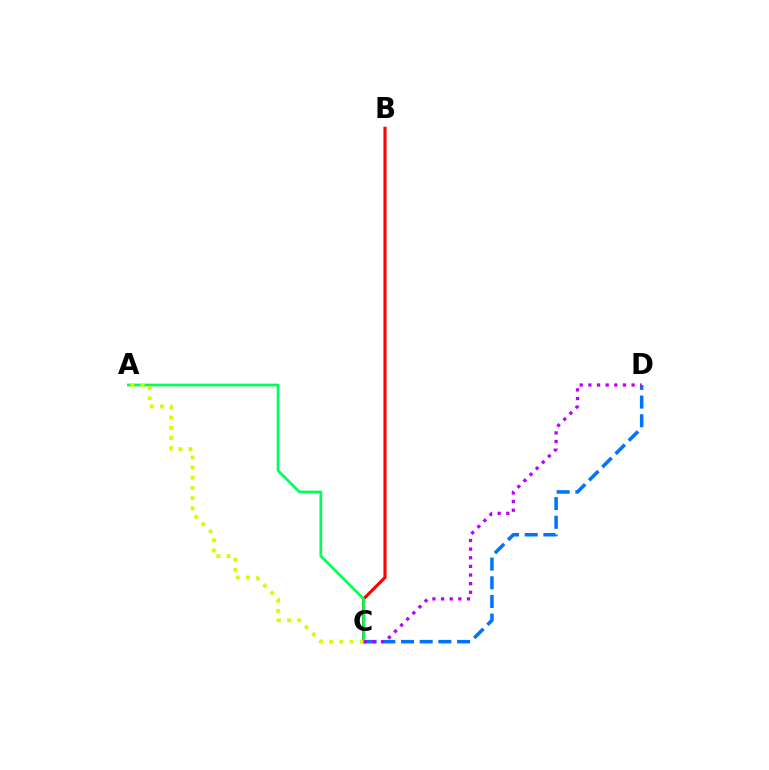{('B', 'C'): [{'color': '#ff0000', 'line_style': 'solid', 'thickness': 2.27}], ('C', 'D'): [{'color': '#0074ff', 'line_style': 'dashed', 'thickness': 2.54}, {'color': '#b900ff', 'line_style': 'dotted', 'thickness': 2.35}], ('A', 'C'): [{'color': '#00ff5c', 'line_style': 'solid', 'thickness': 1.95}, {'color': '#d1ff00', 'line_style': 'dotted', 'thickness': 2.77}]}